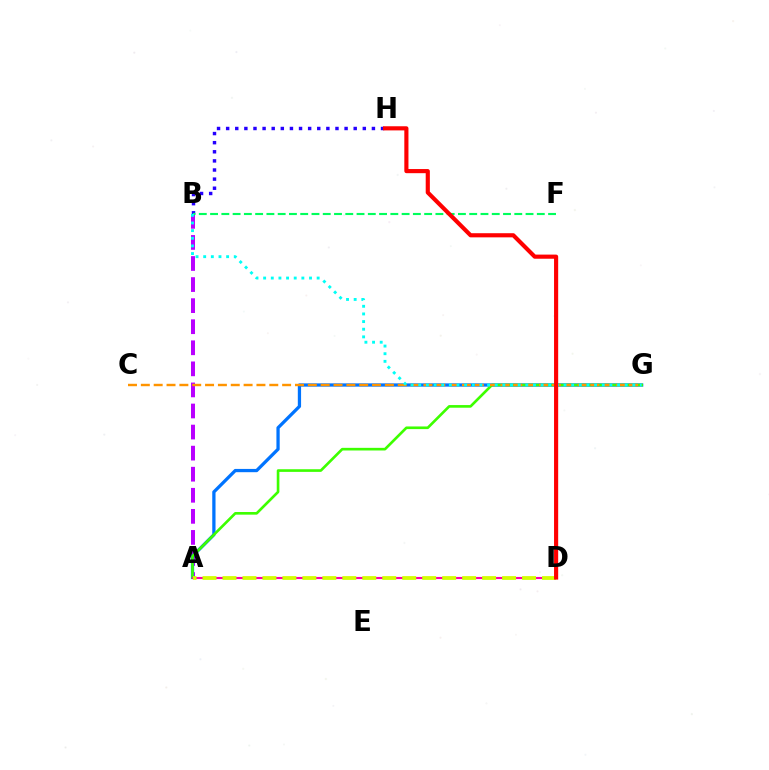{('A', 'B'): [{'color': '#b900ff', 'line_style': 'dashed', 'thickness': 2.86}], ('A', 'G'): [{'color': '#0074ff', 'line_style': 'solid', 'thickness': 2.35}, {'color': '#3dff00', 'line_style': 'solid', 'thickness': 1.91}], ('B', 'H'): [{'color': '#2500ff', 'line_style': 'dotted', 'thickness': 2.48}], ('B', 'F'): [{'color': '#00ff5c', 'line_style': 'dashed', 'thickness': 1.53}], ('A', 'D'): [{'color': '#ff00ac', 'line_style': 'solid', 'thickness': 1.52}, {'color': '#d1ff00', 'line_style': 'dashed', 'thickness': 2.71}], ('C', 'G'): [{'color': '#ff9400', 'line_style': 'dashed', 'thickness': 1.75}], ('B', 'G'): [{'color': '#00fff6', 'line_style': 'dotted', 'thickness': 2.08}], ('D', 'H'): [{'color': '#ff0000', 'line_style': 'solid', 'thickness': 2.98}]}